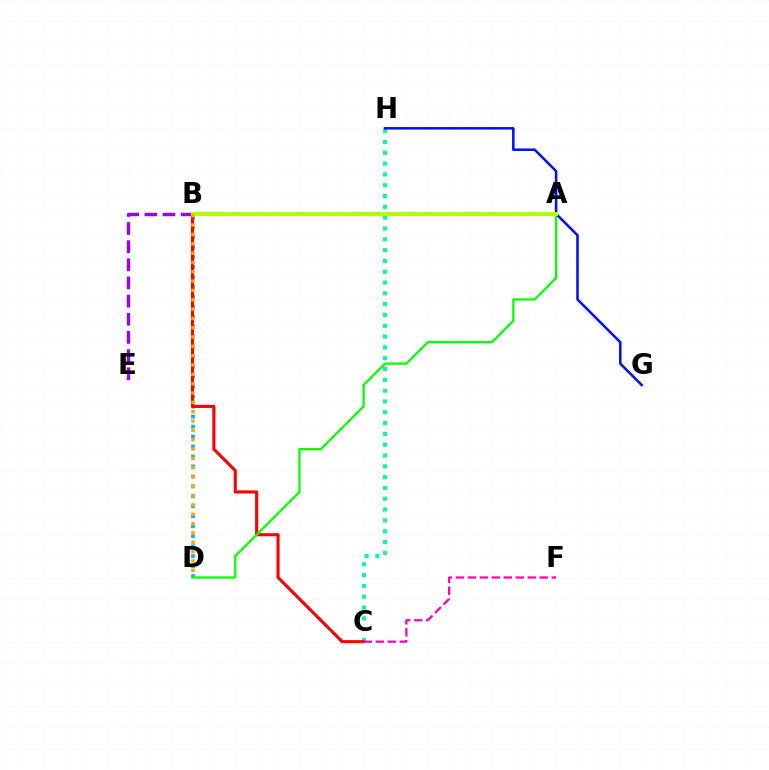{('B', 'D'): [{'color': '#00b5ff', 'line_style': 'dotted', 'thickness': 2.71}, {'color': '#ffa500', 'line_style': 'dotted', 'thickness': 2.54}], ('C', 'H'): [{'color': '#00ff9d', 'line_style': 'dotted', 'thickness': 2.94}], ('B', 'C'): [{'color': '#ff0000', 'line_style': 'solid', 'thickness': 2.23}], ('A', 'D'): [{'color': '#08ff00', 'line_style': 'solid', 'thickness': 1.64}], ('C', 'F'): [{'color': '#ff00bd', 'line_style': 'dashed', 'thickness': 1.63}], ('G', 'H'): [{'color': '#0010ff', 'line_style': 'solid', 'thickness': 1.83}], ('B', 'E'): [{'color': '#9b00ff', 'line_style': 'dashed', 'thickness': 2.47}], ('A', 'B'): [{'color': '#b3ff00', 'line_style': 'solid', 'thickness': 2.91}]}